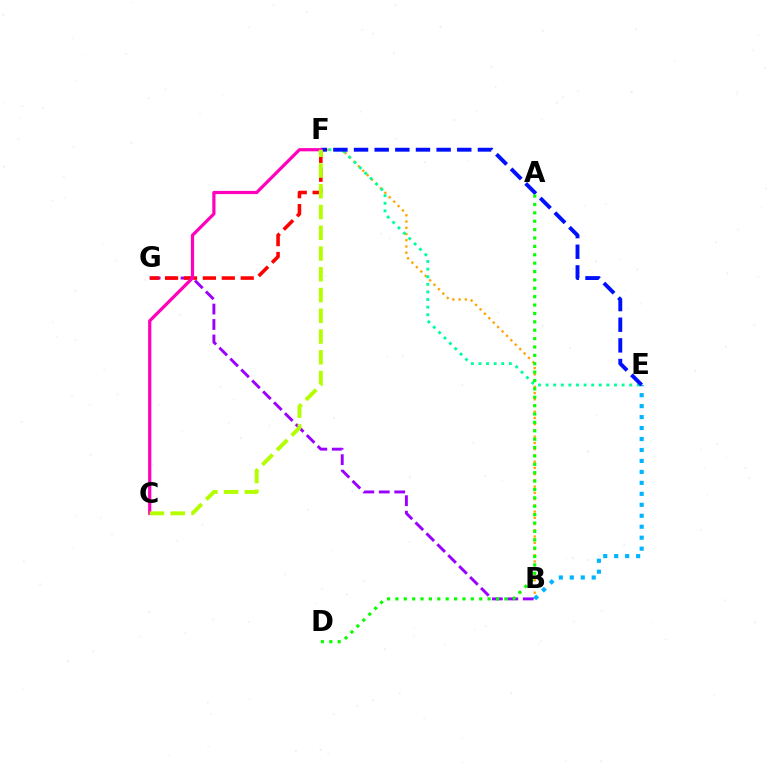{('B', 'F'): [{'color': '#ffa500', 'line_style': 'dotted', 'thickness': 1.7}], ('E', 'F'): [{'color': '#00ff9d', 'line_style': 'dotted', 'thickness': 2.06}, {'color': '#0010ff', 'line_style': 'dashed', 'thickness': 2.8}], ('B', 'E'): [{'color': '#00b5ff', 'line_style': 'dotted', 'thickness': 2.98}], ('B', 'G'): [{'color': '#9b00ff', 'line_style': 'dashed', 'thickness': 2.1}], ('F', 'G'): [{'color': '#ff0000', 'line_style': 'dashed', 'thickness': 2.57}], ('C', 'F'): [{'color': '#ff00bd', 'line_style': 'solid', 'thickness': 2.31}, {'color': '#b3ff00', 'line_style': 'dashed', 'thickness': 2.82}], ('A', 'D'): [{'color': '#08ff00', 'line_style': 'dotted', 'thickness': 2.28}]}